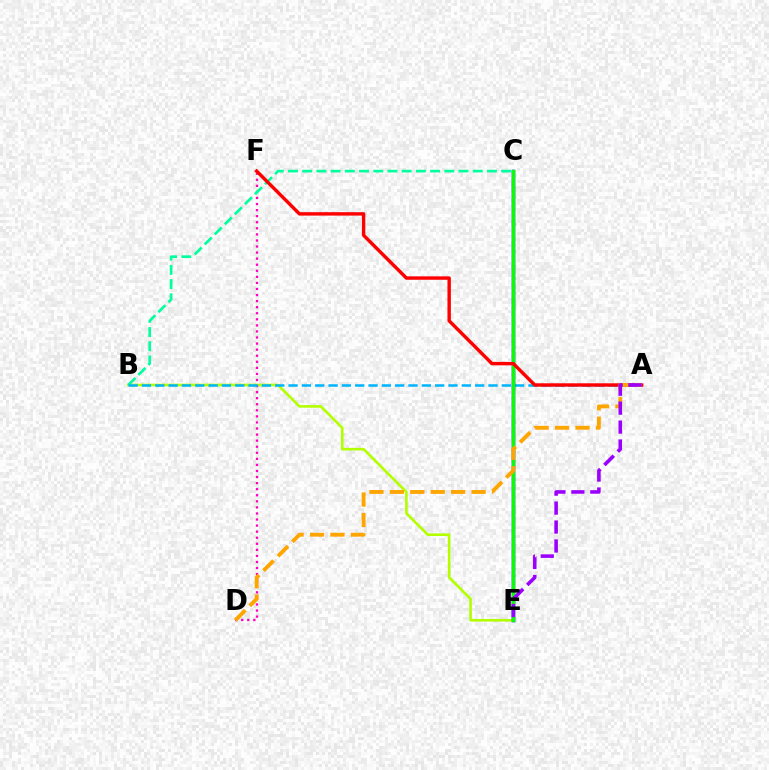{('B', 'E'): [{'color': '#b3ff00', 'line_style': 'solid', 'thickness': 1.89}], ('D', 'F'): [{'color': '#ff00bd', 'line_style': 'dotted', 'thickness': 1.65}], ('B', 'C'): [{'color': '#00ff9d', 'line_style': 'dashed', 'thickness': 1.93}], ('A', 'B'): [{'color': '#00b5ff', 'line_style': 'dashed', 'thickness': 1.81}], ('C', 'E'): [{'color': '#0010ff', 'line_style': 'solid', 'thickness': 2.51}, {'color': '#08ff00', 'line_style': 'solid', 'thickness': 2.39}], ('A', 'F'): [{'color': '#ff0000', 'line_style': 'solid', 'thickness': 2.46}], ('A', 'D'): [{'color': '#ffa500', 'line_style': 'dashed', 'thickness': 2.78}], ('A', 'E'): [{'color': '#9b00ff', 'line_style': 'dashed', 'thickness': 2.57}]}